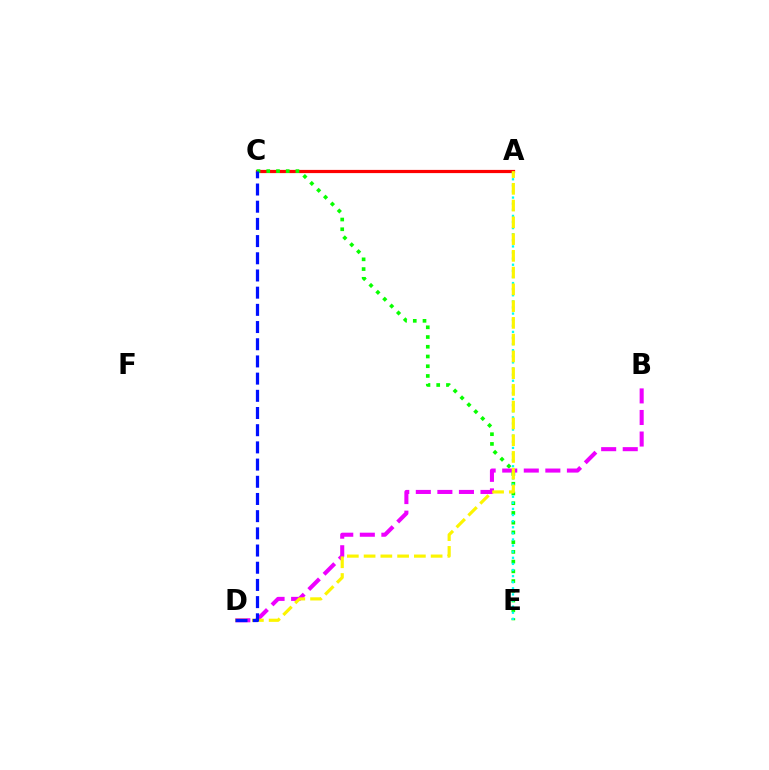{('A', 'C'): [{'color': '#ff0000', 'line_style': 'solid', 'thickness': 2.31}], ('C', 'E'): [{'color': '#08ff00', 'line_style': 'dotted', 'thickness': 2.64}], ('B', 'D'): [{'color': '#ee00ff', 'line_style': 'dashed', 'thickness': 2.93}], ('A', 'E'): [{'color': '#00fff6', 'line_style': 'dotted', 'thickness': 1.66}], ('A', 'D'): [{'color': '#fcf500', 'line_style': 'dashed', 'thickness': 2.28}], ('C', 'D'): [{'color': '#0010ff', 'line_style': 'dashed', 'thickness': 2.34}]}